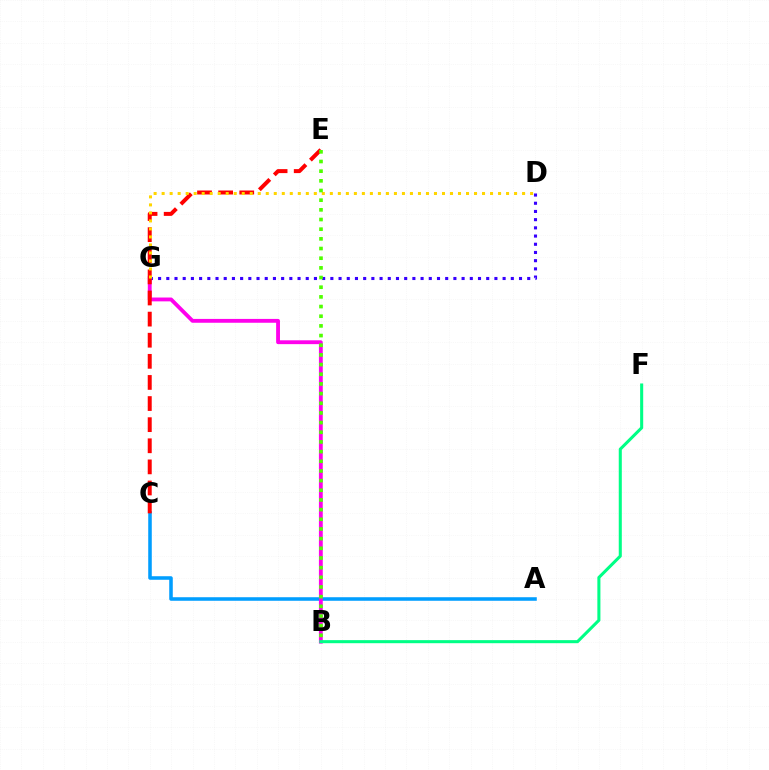{('A', 'C'): [{'color': '#009eff', 'line_style': 'solid', 'thickness': 2.55}], ('D', 'G'): [{'color': '#3700ff', 'line_style': 'dotted', 'thickness': 2.23}, {'color': '#ffd500', 'line_style': 'dotted', 'thickness': 2.18}], ('B', 'G'): [{'color': '#ff00ed', 'line_style': 'solid', 'thickness': 2.77}], ('C', 'E'): [{'color': '#ff0000', 'line_style': 'dashed', 'thickness': 2.87}], ('B', 'F'): [{'color': '#00ff86', 'line_style': 'solid', 'thickness': 2.2}], ('B', 'E'): [{'color': '#4fff00', 'line_style': 'dotted', 'thickness': 2.63}]}